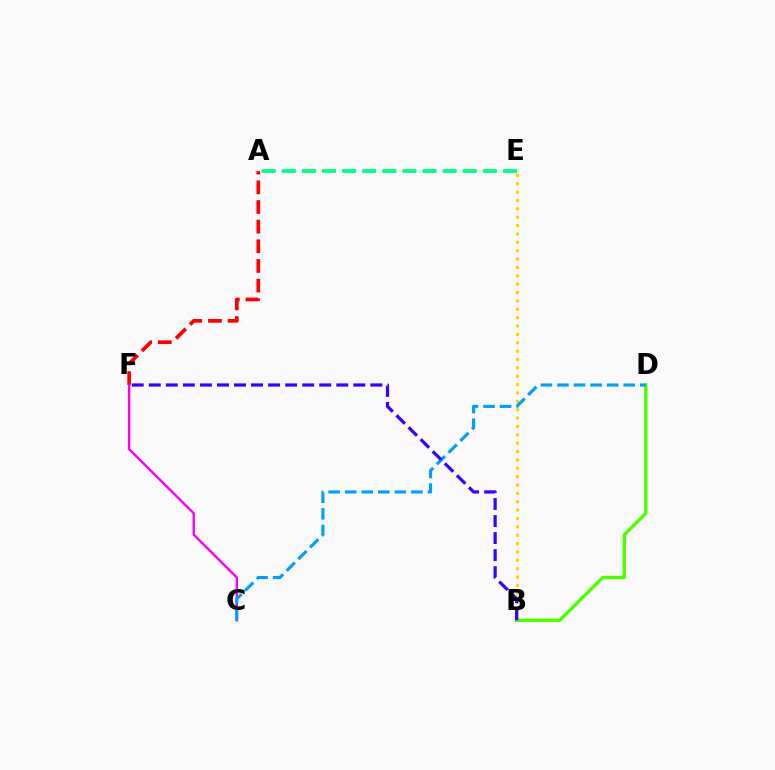{('A', 'F'): [{'color': '#ff0000', 'line_style': 'dashed', 'thickness': 2.67}], ('A', 'E'): [{'color': '#00ff86', 'line_style': 'dashed', 'thickness': 2.73}], ('B', 'E'): [{'color': '#ffd500', 'line_style': 'dotted', 'thickness': 2.27}], ('C', 'F'): [{'color': '#ff00ed', 'line_style': 'solid', 'thickness': 1.72}], ('B', 'D'): [{'color': '#4fff00', 'line_style': 'solid', 'thickness': 2.45}], ('C', 'D'): [{'color': '#009eff', 'line_style': 'dashed', 'thickness': 2.25}], ('B', 'F'): [{'color': '#3700ff', 'line_style': 'dashed', 'thickness': 2.32}]}